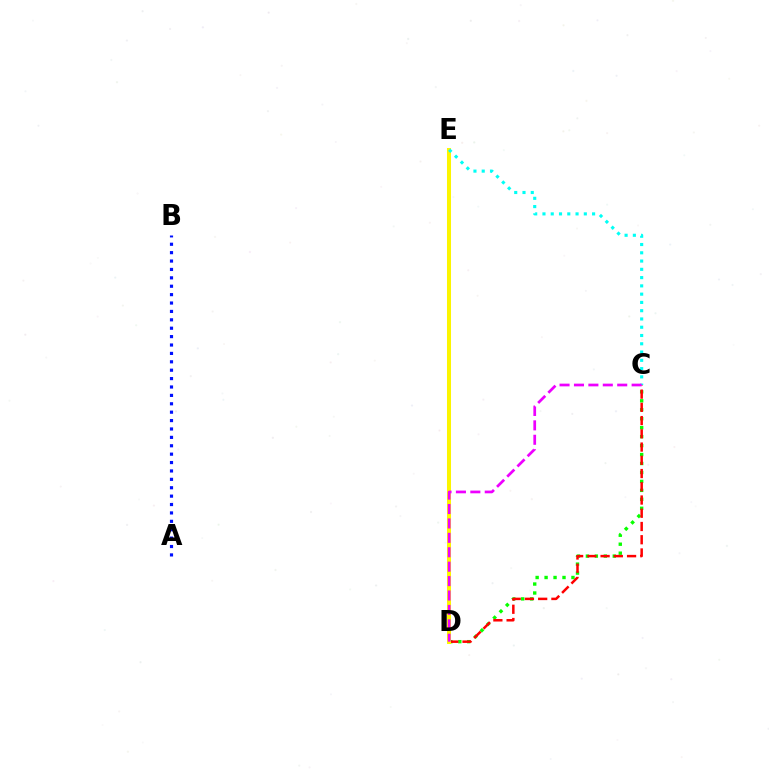{('C', 'D'): [{'color': '#08ff00', 'line_style': 'dotted', 'thickness': 2.43}, {'color': '#ff0000', 'line_style': 'dashed', 'thickness': 1.8}, {'color': '#ee00ff', 'line_style': 'dashed', 'thickness': 1.96}], ('D', 'E'): [{'color': '#fcf500', 'line_style': 'solid', 'thickness': 2.89}], ('C', 'E'): [{'color': '#00fff6', 'line_style': 'dotted', 'thickness': 2.25}], ('A', 'B'): [{'color': '#0010ff', 'line_style': 'dotted', 'thickness': 2.28}]}